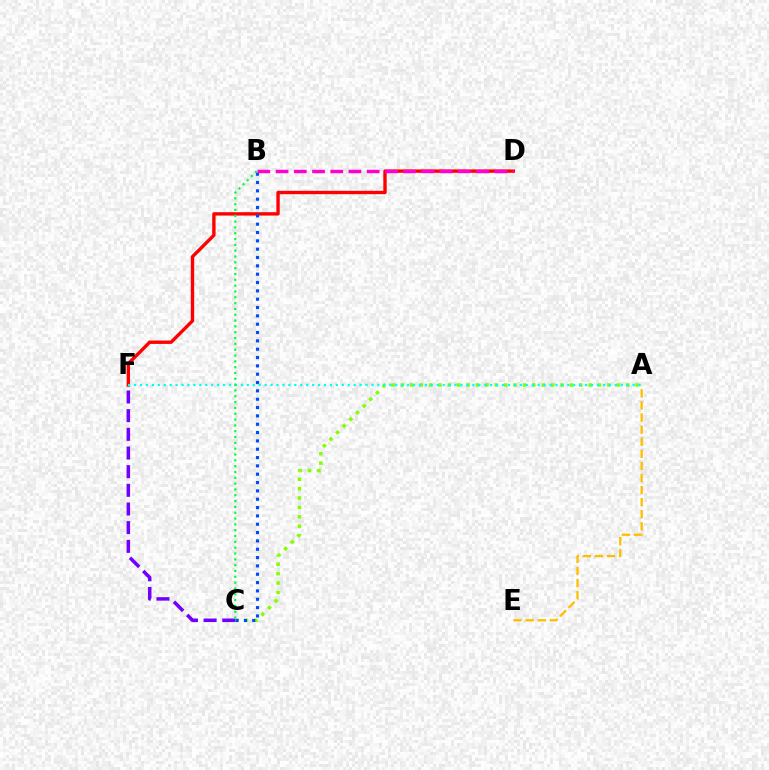{('A', 'C'): [{'color': '#84ff00', 'line_style': 'dotted', 'thickness': 2.55}], ('D', 'F'): [{'color': '#ff0000', 'line_style': 'solid', 'thickness': 2.43}], ('C', 'F'): [{'color': '#7200ff', 'line_style': 'dashed', 'thickness': 2.54}], ('B', 'C'): [{'color': '#004bff', 'line_style': 'dotted', 'thickness': 2.26}, {'color': '#00ff39', 'line_style': 'dotted', 'thickness': 1.58}], ('A', 'E'): [{'color': '#ffbd00', 'line_style': 'dashed', 'thickness': 1.64}], ('A', 'F'): [{'color': '#00fff6', 'line_style': 'dotted', 'thickness': 1.61}], ('B', 'D'): [{'color': '#ff00cf', 'line_style': 'dashed', 'thickness': 2.48}]}